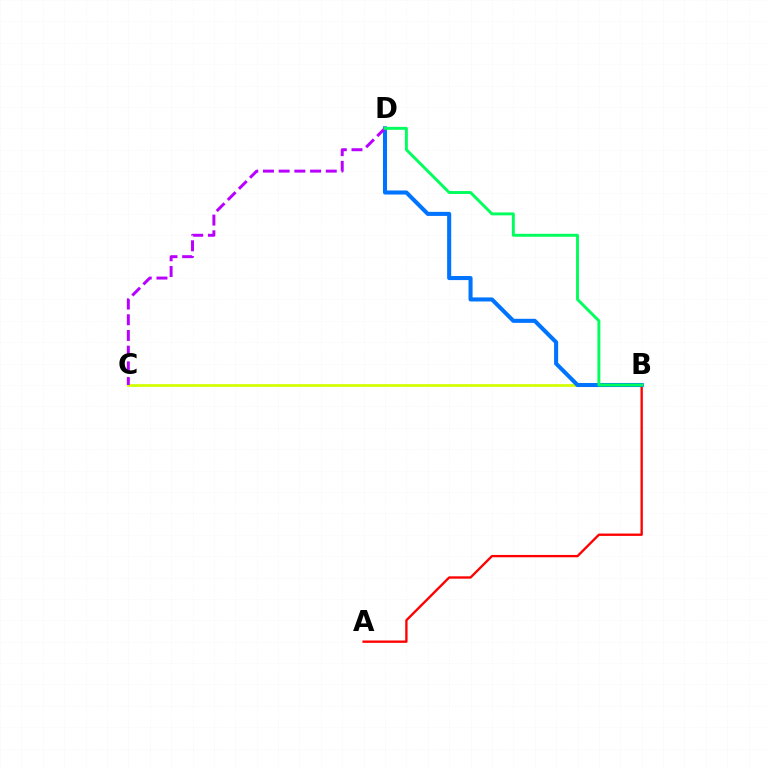{('B', 'C'): [{'color': '#d1ff00', 'line_style': 'solid', 'thickness': 1.96}], ('A', 'B'): [{'color': '#ff0000', 'line_style': 'solid', 'thickness': 1.69}], ('B', 'D'): [{'color': '#0074ff', 'line_style': 'solid', 'thickness': 2.93}, {'color': '#00ff5c', 'line_style': 'solid', 'thickness': 2.1}], ('C', 'D'): [{'color': '#b900ff', 'line_style': 'dashed', 'thickness': 2.13}]}